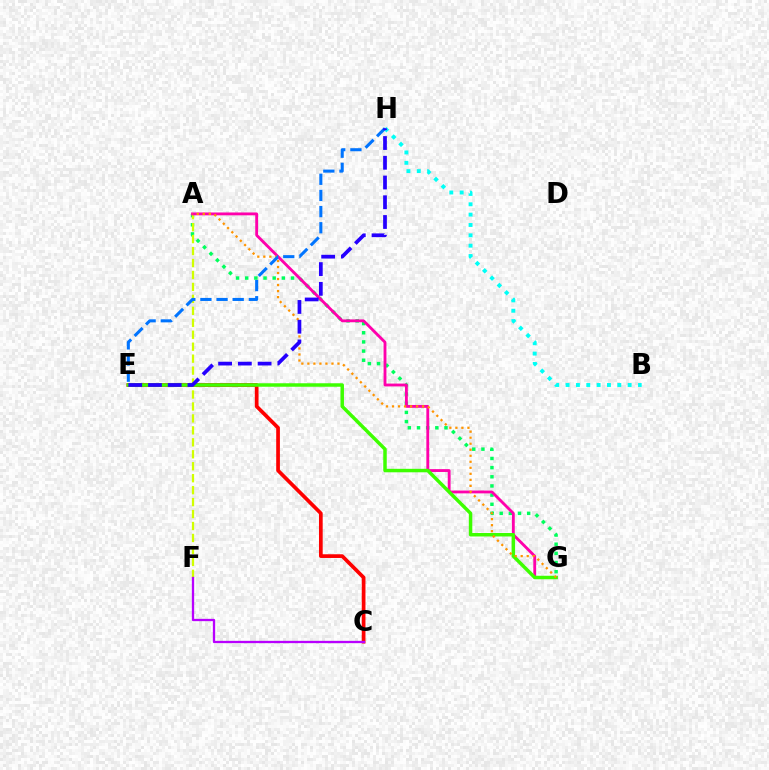{('A', 'G'): [{'color': '#00ff5c', 'line_style': 'dotted', 'thickness': 2.49}, {'color': '#ff00ac', 'line_style': 'solid', 'thickness': 2.05}, {'color': '#ff9400', 'line_style': 'dotted', 'thickness': 1.64}], ('A', 'F'): [{'color': '#d1ff00', 'line_style': 'dashed', 'thickness': 1.62}], ('C', 'E'): [{'color': '#ff0000', 'line_style': 'solid', 'thickness': 2.67}], ('B', 'H'): [{'color': '#00fff6', 'line_style': 'dotted', 'thickness': 2.81}], ('E', 'G'): [{'color': '#3dff00', 'line_style': 'solid', 'thickness': 2.5}], ('E', 'H'): [{'color': '#0074ff', 'line_style': 'dashed', 'thickness': 2.19}, {'color': '#2500ff', 'line_style': 'dashed', 'thickness': 2.68}], ('C', 'F'): [{'color': '#b900ff', 'line_style': 'solid', 'thickness': 1.66}]}